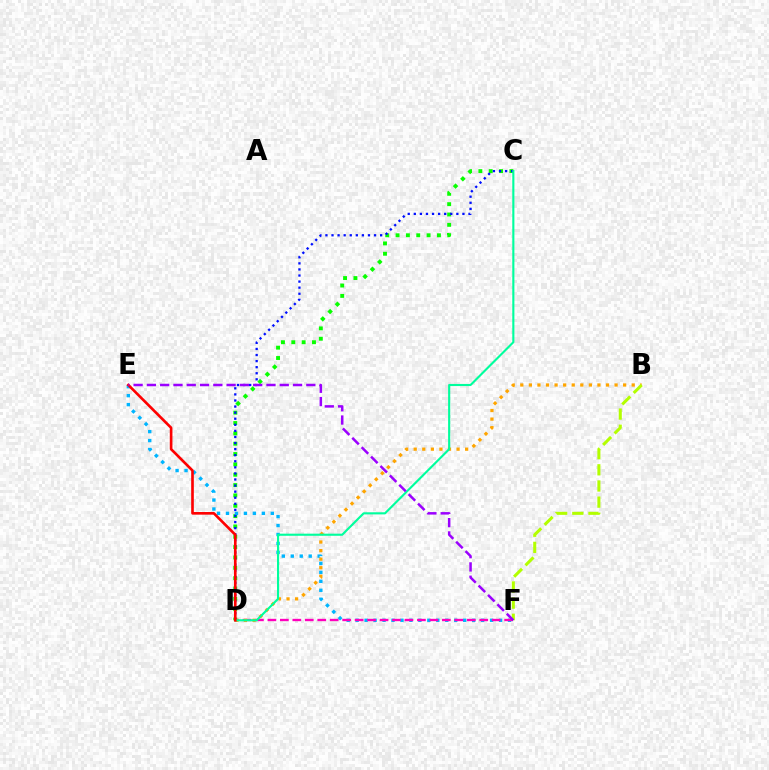{('C', 'D'): [{'color': '#08ff00', 'line_style': 'dotted', 'thickness': 2.81}, {'color': '#0010ff', 'line_style': 'dotted', 'thickness': 1.65}, {'color': '#00ff9d', 'line_style': 'solid', 'thickness': 1.53}], ('E', 'F'): [{'color': '#00b5ff', 'line_style': 'dotted', 'thickness': 2.44}, {'color': '#9b00ff', 'line_style': 'dashed', 'thickness': 1.8}], ('D', 'F'): [{'color': '#ff00bd', 'line_style': 'dashed', 'thickness': 1.69}], ('B', 'D'): [{'color': '#ffa500', 'line_style': 'dotted', 'thickness': 2.33}], ('B', 'F'): [{'color': '#b3ff00', 'line_style': 'dashed', 'thickness': 2.19}], ('D', 'E'): [{'color': '#ff0000', 'line_style': 'solid', 'thickness': 1.9}]}